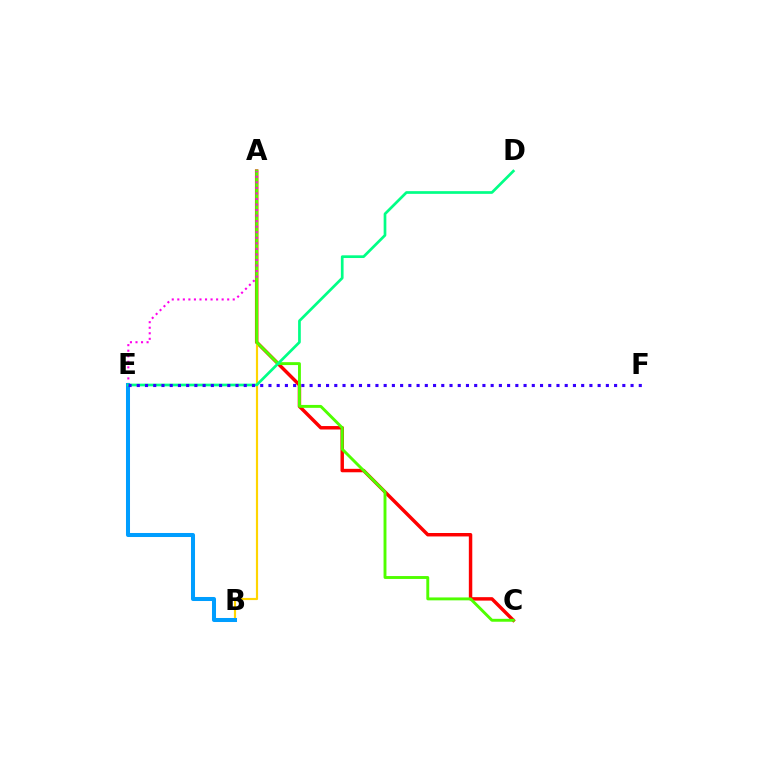{('A', 'C'): [{'color': '#ff0000', 'line_style': 'solid', 'thickness': 2.48}, {'color': '#4fff00', 'line_style': 'solid', 'thickness': 2.09}], ('A', 'B'): [{'color': '#ffd500', 'line_style': 'solid', 'thickness': 1.56}], ('A', 'E'): [{'color': '#ff00ed', 'line_style': 'dotted', 'thickness': 1.51}], ('B', 'E'): [{'color': '#009eff', 'line_style': 'solid', 'thickness': 2.9}], ('D', 'E'): [{'color': '#00ff86', 'line_style': 'solid', 'thickness': 1.95}], ('E', 'F'): [{'color': '#3700ff', 'line_style': 'dotted', 'thickness': 2.24}]}